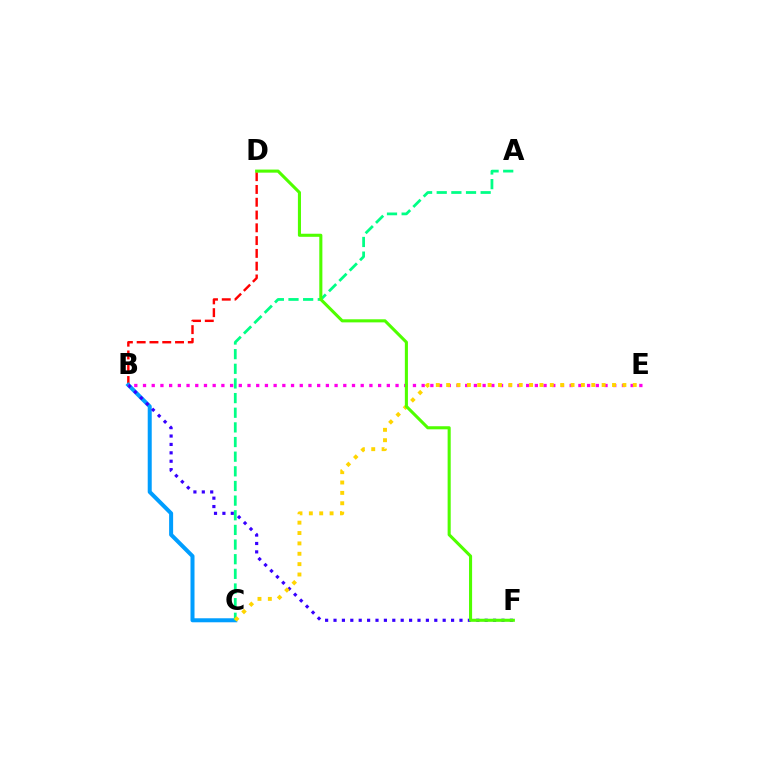{('B', 'D'): [{'color': '#ff0000', 'line_style': 'dashed', 'thickness': 1.74}], ('B', 'C'): [{'color': '#009eff', 'line_style': 'solid', 'thickness': 2.89}], ('B', 'F'): [{'color': '#3700ff', 'line_style': 'dotted', 'thickness': 2.28}], ('B', 'E'): [{'color': '#ff00ed', 'line_style': 'dotted', 'thickness': 2.37}], ('A', 'C'): [{'color': '#00ff86', 'line_style': 'dashed', 'thickness': 1.99}], ('C', 'E'): [{'color': '#ffd500', 'line_style': 'dotted', 'thickness': 2.82}], ('D', 'F'): [{'color': '#4fff00', 'line_style': 'solid', 'thickness': 2.22}]}